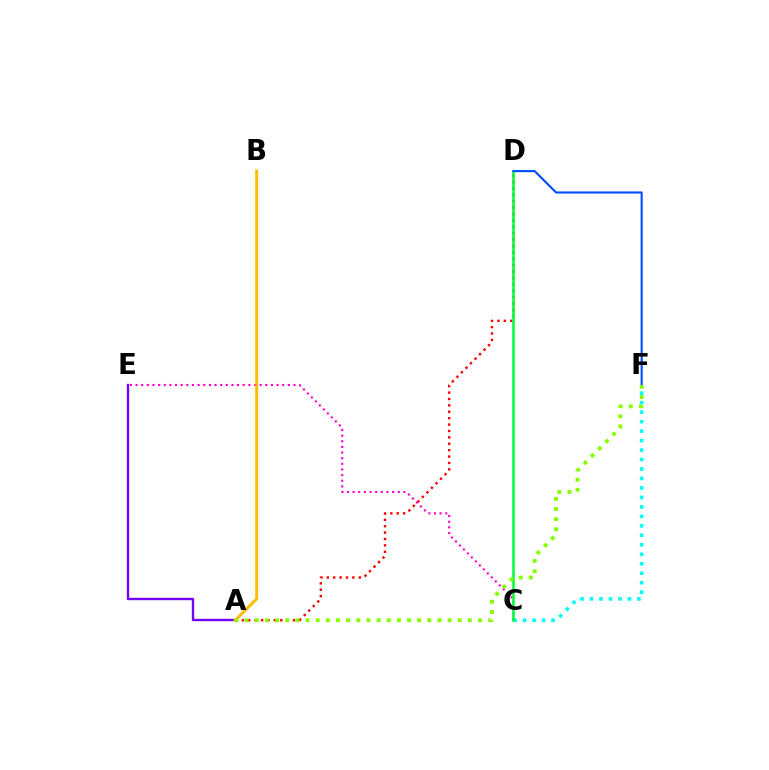{('C', 'F'): [{'color': '#00fff6', 'line_style': 'dotted', 'thickness': 2.57}], ('A', 'D'): [{'color': '#ff0000', 'line_style': 'dotted', 'thickness': 1.74}], ('C', 'E'): [{'color': '#ff00cf', 'line_style': 'dotted', 'thickness': 1.53}], ('A', 'E'): [{'color': '#7200ff', 'line_style': 'solid', 'thickness': 1.71}], ('A', 'B'): [{'color': '#ffbd00', 'line_style': 'solid', 'thickness': 2.14}], ('C', 'D'): [{'color': '#00ff39', 'line_style': 'solid', 'thickness': 1.83}], ('D', 'F'): [{'color': '#004bff', 'line_style': 'solid', 'thickness': 1.51}], ('A', 'F'): [{'color': '#84ff00', 'line_style': 'dotted', 'thickness': 2.76}]}